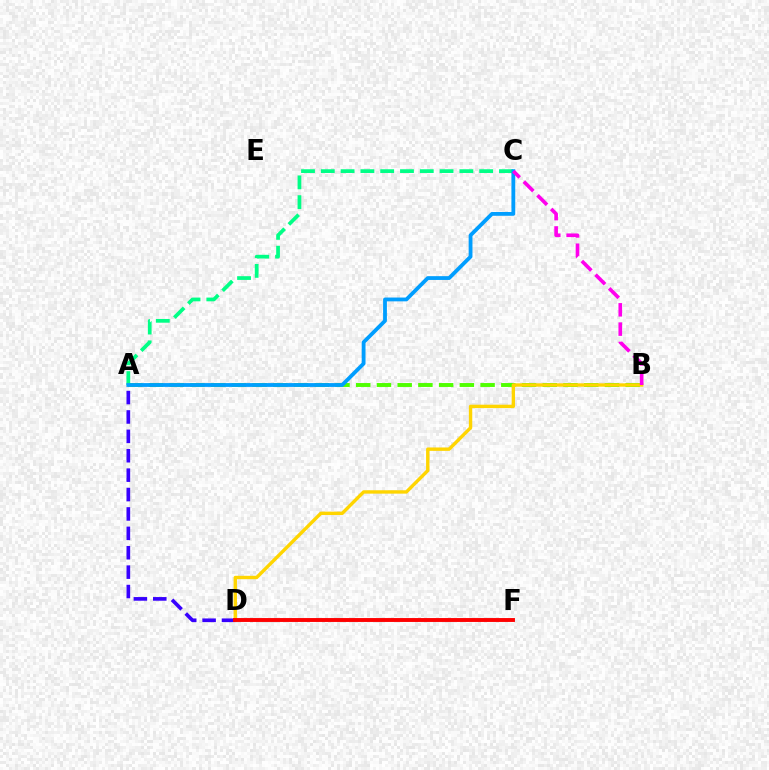{('A', 'B'): [{'color': '#4fff00', 'line_style': 'dashed', 'thickness': 2.82}], ('A', 'C'): [{'color': '#00ff86', 'line_style': 'dashed', 'thickness': 2.69}, {'color': '#009eff', 'line_style': 'solid', 'thickness': 2.74}], ('B', 'D'): [{'color': '#ffd500', 'line_style': 'solid', 'thickness': 2.44}], ('B', 'C'): [{'color': '#ff00ed', 'line_style': 'dashed', 'thickness': 2.63}], ('A', 'D'): [{'color': '#3700ff', 'line_style': 'dashed', 'thickness': 2.64}], ('D', 'F'): [{'color': '#ff0000', 'line_style': 'solid', 'thickness': 2.81}]}